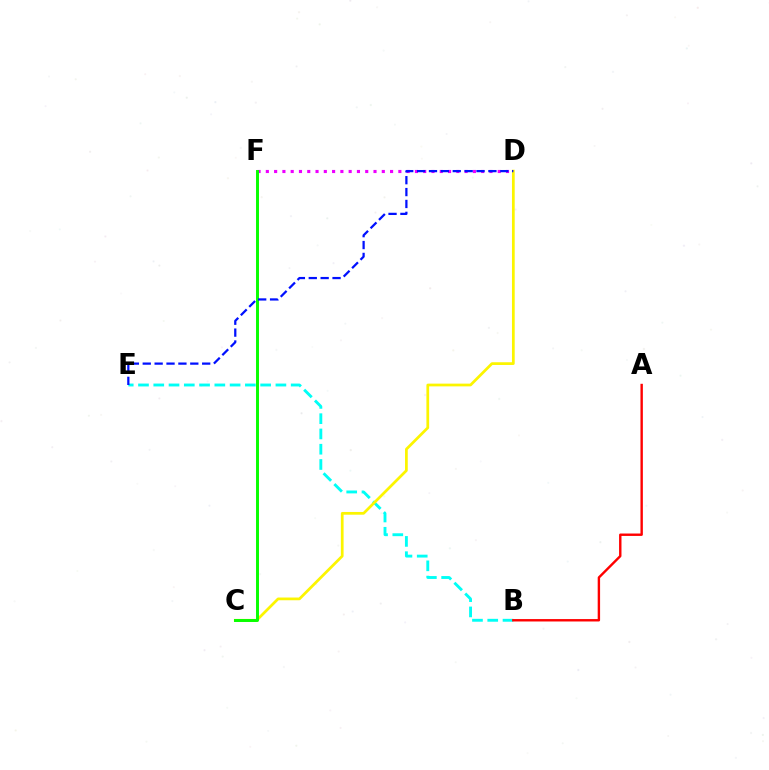{('B', 'E'): [{'color': '#00fff6', 'line_style': 'dashed', 'thickness': 2.07}], ('C', 'D'): [{'color': '#fcf500', 'line_style': 'solid', 'thickness': 1.97}], ('A', 'B'): [{'color': '#ff0000', 'line_style': 'solid', 'thickness': 1.73}], ('D', 'F'): [{'color': '#ee00ff', 'line_style': 'dotted', 'thickness': 2.25}], ('C', 'F'): [{'color': '#08ff00', 'line_style': 'solid', 'thickness': 2.13}], ('D', 'E'): [{'color': '#0010ff', 'line_style': 'dashed', 'thickness': 1.61}]}